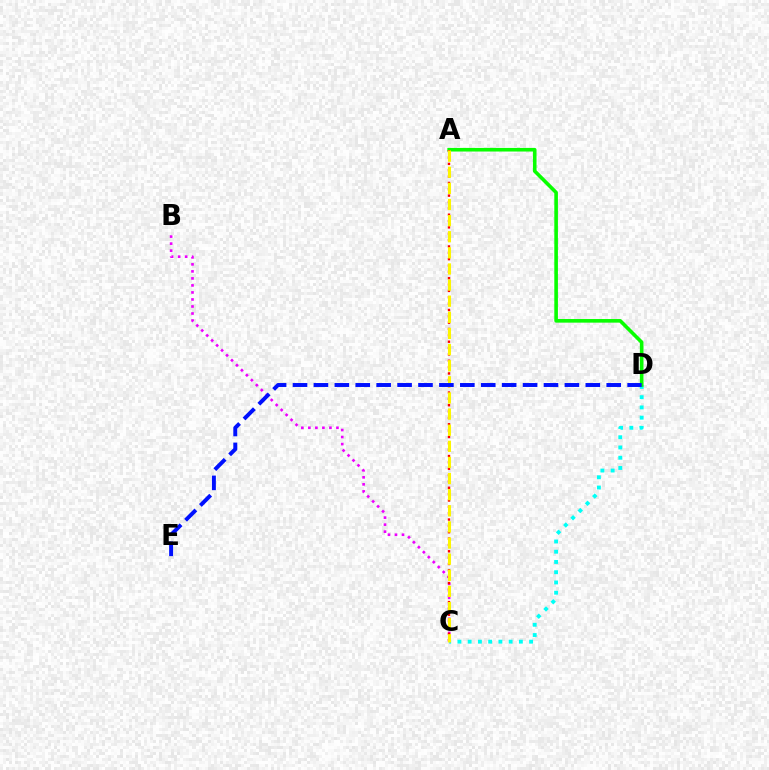{('C', 'D'): [{'color': '#00fff6', 'line_style': 'dotted', 'thickness': 2.78}], ('B', 'C'): [{'color': '#ee00ff', 'line_style': 'dotted', 'thickness': 1.91}], ('A', 'D'): [{'color': '#08ff00', 'line_style': 'solid', 'thickness': 2.6}], ('A', 'C'): [{'color': '#ff0000', 'line_style': 'dotted', 'thickness': 1.73}, {'color': '#fcf500', 'line_style': 'dashed', 'thickness': 2.19}], ('D', 'E'): [{'color': '#0010ff', 'line_style': 'dashed', 'thickness': 2.84}]}